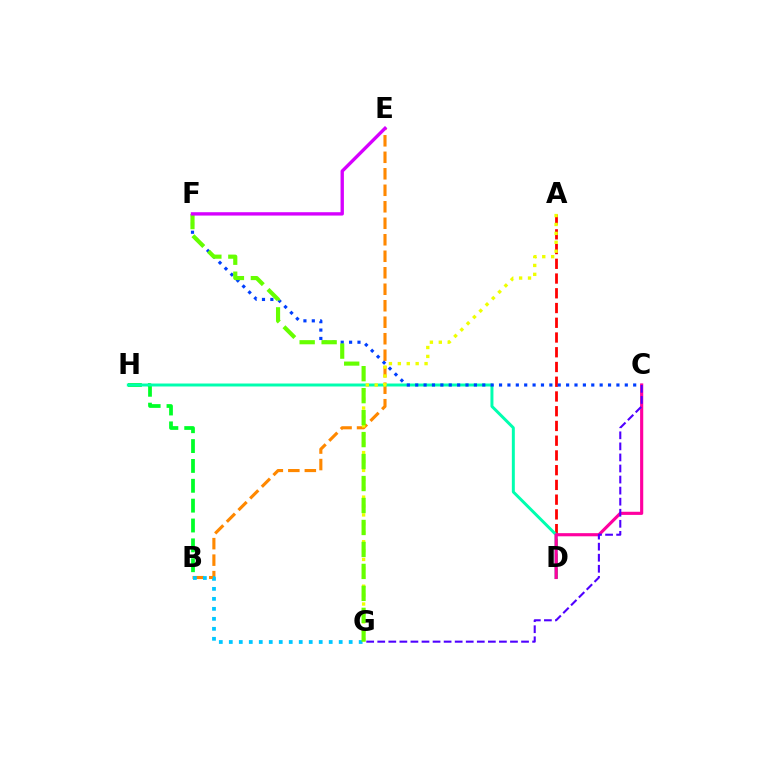{('B', 'H'): [{'color': '#00ff27', 'line_style': 'dashed', 'thickness': 2.7}], ('B', 'E'): [{'color': '#ff8800', 'line_style': 'dashed', 'thickness': 2.24}], ('A', 'D'): [{'color': '#ff0000', 'line_style': 'dashed', 'thickness': 2.0}], ('B', 'G'): [{'color': '#00c7ff', 'line_style': 'dotted', 'thickness': 2.71}], ('D', 'H'): [{'color': '#00ffaf', 'line_style': 'solid', 'thickness': 2.14}], ('C', 'F'): [{'color': '#003fff', 'line_style': 'dotted', 'thickness': 2.28}], ('A', 'G'): [{'color': '#eeff00', 'line_style': 'dotted', 'thickness': 2.42}], ('F', 'G'): [{'color': '#66ff00', 'line_style': 'dashed', 'thickness': 2.98}], ('C', 'D'): [{'color': '#ff00a0', 'line_style': 'solid', 'thickness': 2.26}], ('E', 'F'): [{'color': '#d600ff', 'line_style': 'solid', 'thickness': 2.41}], ('C', 'G'): [{'color': '#4f00ff', 'line_style': 'dashed', 'thickness': 1.5}]}